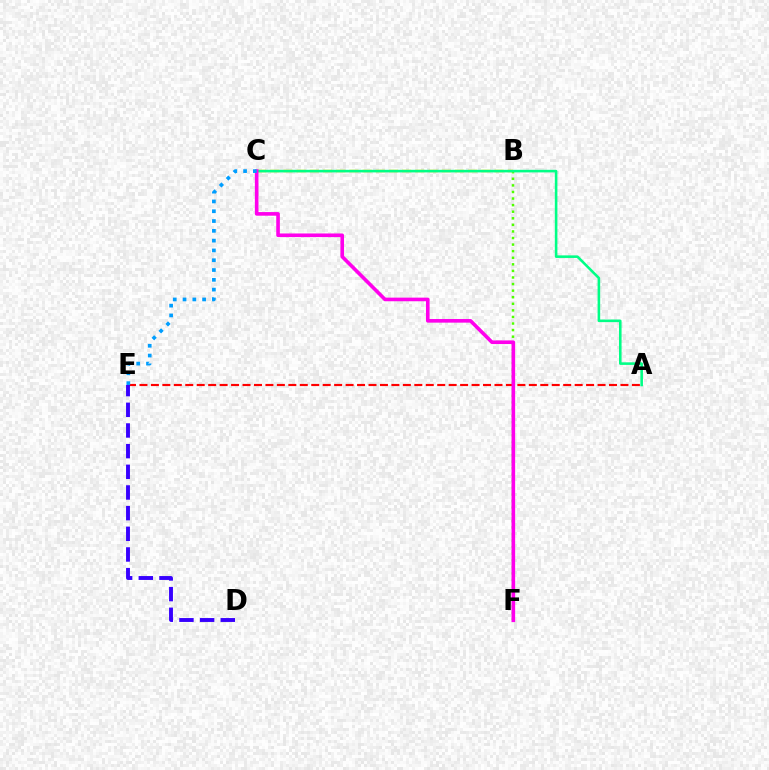{('A', 'E'): [{'color': '#ff0000', 'line_style': 'dashed', 'thickness': 1.56}], ('B', 'F'): [{'color': '#4fff00', 'line_style': 'dotted', 'thickness': 1.79}], ('B', 'C'): [{'color': '#ffd500', 'line_style': 'dashed', 'thickness': 1.79}], ('A', 'C'): [{'color': '#00ff86', 'line_style': 'solid', 'thickness': 1.86}], ('D', 'E'): [{'color': '#3700ff', 'line_style': 'dashed', 'thickness': 2.81}], ('C', 'F'): [{'color': '#ff00ed', 'line_style': 'solid', 'thickness': 2.61}], ('C', 'E'): [{'color': '#009eff', 'line_style': 'dotted', 'thickness': 2.66}]}